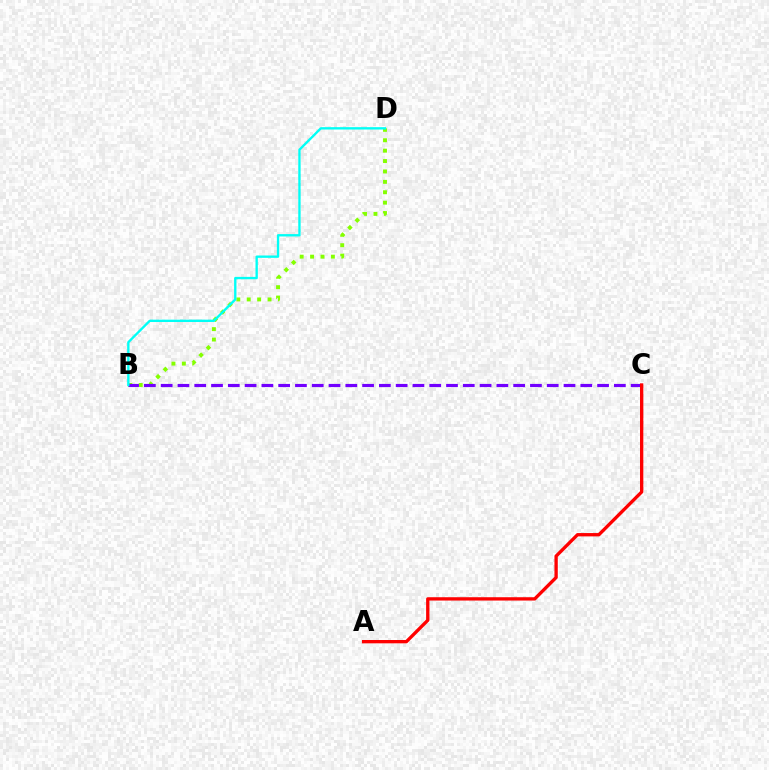{('B', 'D'): [{'color': '#84ff00', 'line_style': 'dotted', 'thickness': 2.83}, {'color': '#00fff6', 'line_style': 'solid', 'thickness': 1.69}], ('B', 'C'): [{'color': '#7200ff', 'line_style': 'dashed', 'thickness': 2.28}], ('A', 'C'): [{'color': '#ff0000', 'line_style': 'solid', 'thickness': 2.39}]}